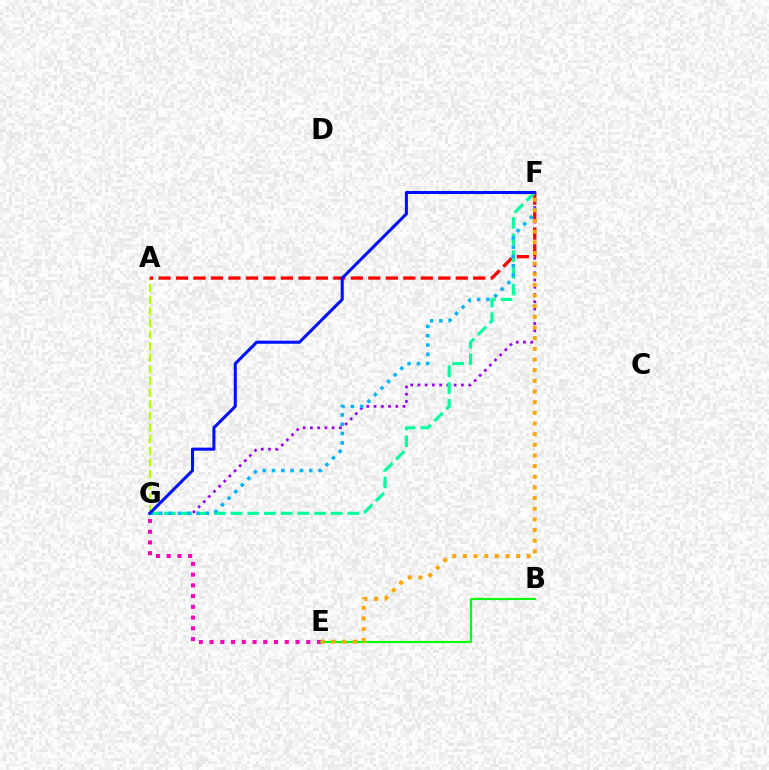{('E', 'G'): [{'color': '#ff00bd', 'line_style': 'dotted', 'thickness': 2.92}], ('F', 'G'): [{'color': '#9b00ff', 'line_style': 'dotted', 'thickness': 1.97}, {'color': '#00ff9d', 'line_style': 'dashed', 'thickness': 2.27}, {'color': '#00b5ff', 'line_style': 'dotted', 'thickness': 2.53}, {'color': '#0010ff', 'line_style': 'solid', 'thickness': 2.21}], ('A', 'G'): [{'color': '#b3ff00', 'line_style': 'dashed', 'thickness': 1.58}], ('A', 'F'): [{'color': '#ff0000', 'line_style': 'dashed', 'thickness': 2.38}], ('B', 'E'): [{'color': '#08ff00', 'line_style': 'solid', 'thickness': 1.56}], ('E', 'F'): [{'color': '#ffa500', 'line_style': 'dotted', 'thickness': 2.9}]}